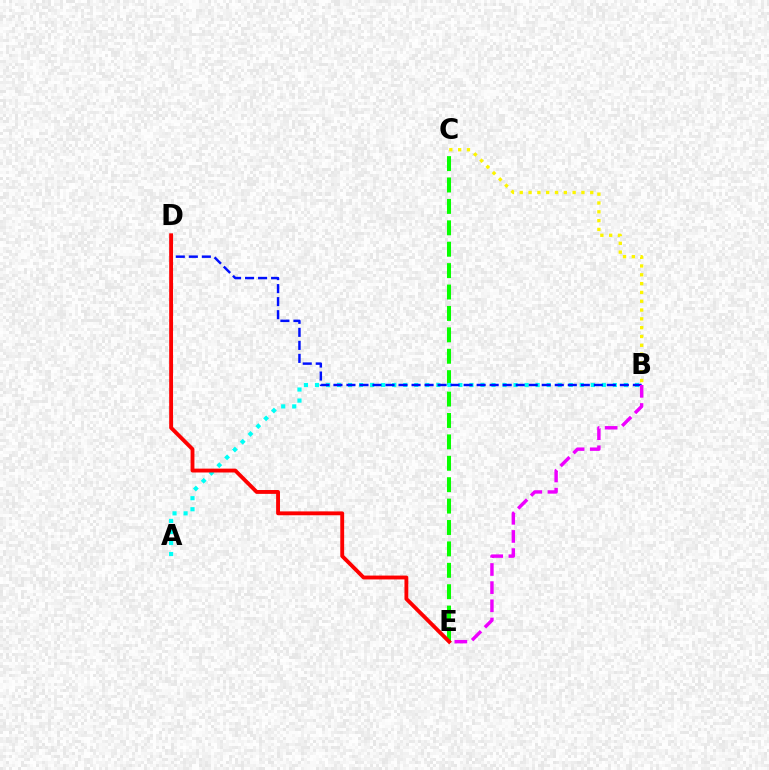{('B', 'C'): [{'color': '#fcf500', 'line_style': 'dotted', 'thickness': 2.39}], ('C', 'E'): [{'color': '#08ff00', 'line_style': 'dashed', 'thickness': 2.91}], ('A', 'B'): [{'color': '#00fff6', 'line_style': 'dotted', 'thickness': 3.0}], ('B', 'D'): [{'color': '#0010ff', 'line_style': 'dashed', 'thickness': 1.77}], ('D', 'E'): [{'color': '#ff0000', 'line_style': 'solid', 'thickness': 2.78}], ('B', 'E'): [{'color': '#ee00ff', 'line_style': 'dashed', 'thickness': 2.46}]}